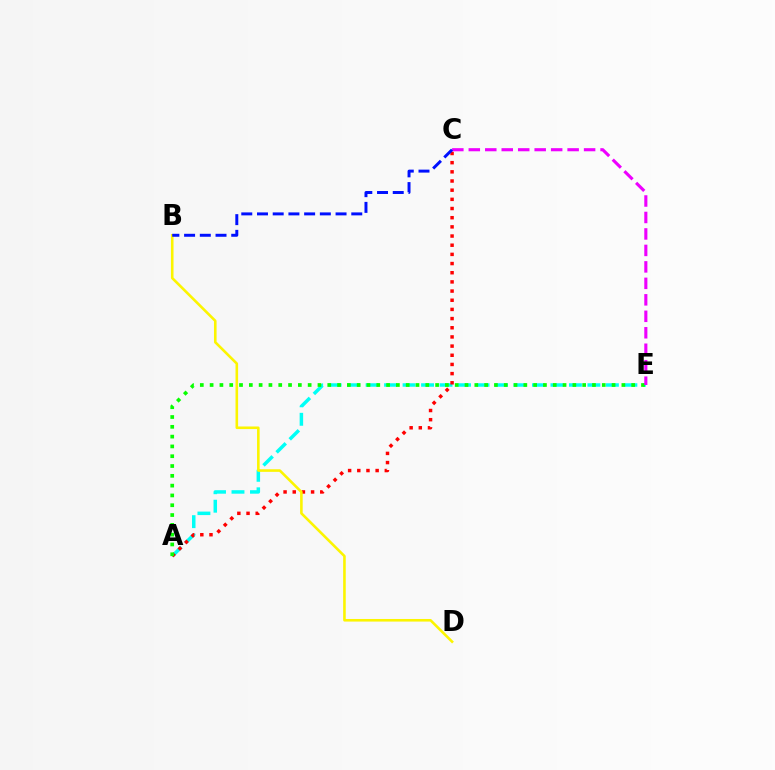{('A', 'E'): [{'color': '#00fff6', 'line_style': 'dashed', 'thickness': 2.51}, {'color': '#08ff00', 'line_style': 'dotted', 'thickness': 2.66}], ('A', 'C'): [{'color': '#ff0000', 'line_style': 'dotted', 'thickness': 2.49}], ('B', 'D'): [{'color': '#fcf500', 'line_style': 'solid', 'thickness': 1.87}], ('C', 'E'): [{'color': '#ee00ff', 'line_style': 'dashed', 'thickness': 2.24}], ('B', 'C'): [{'color': '#0010ff', 'line_style': 'dashed', 'thickness': 2.13}]}